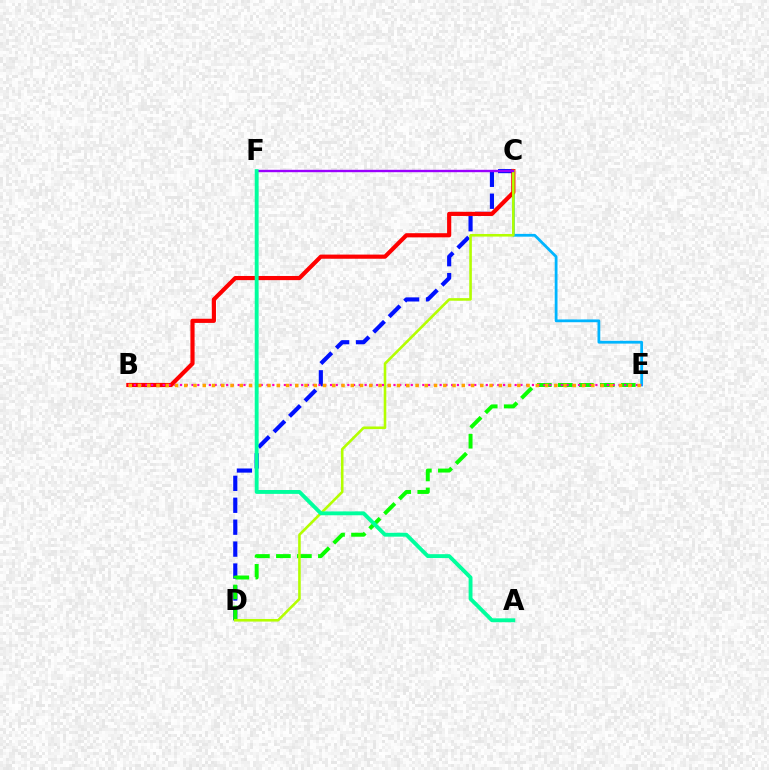{('C', 'D'): [{'color': '#0010ff', 'line_style': 'dashed', 'thickness': 2.98}, {'color': '#b3ff00', 'line_style': 'solid', 'thickness': 1.86}], ('C', 'E'): [{'color': '#00b5ff', 'line_style': 'solid', 'thickness': 2.0}], ('B', 'C'): [{'color': '#ff0000', 'line_style': 'solid', 'thickness': 2.99}], ('D', 'E'): [{'color': '#08ff00', 'line_style': 'dashed', 'thickness': 2.85}], ('C', 'F'): [{'color': '#9b00ff', 'line_style': 'solid', 'thickness': 1.72}], ('B', 'E'): [{'color': '#ff00bd', 'line_style': 'dotted', 'thickness': 1.57}, {'color': '#ffa500', 'line_style': 'dotted', 'thickness': 2.51}], ('A', 'F'): [{'color': '#00ff9d', 'line_style': 'solid', 'thickness': 2.79}]}